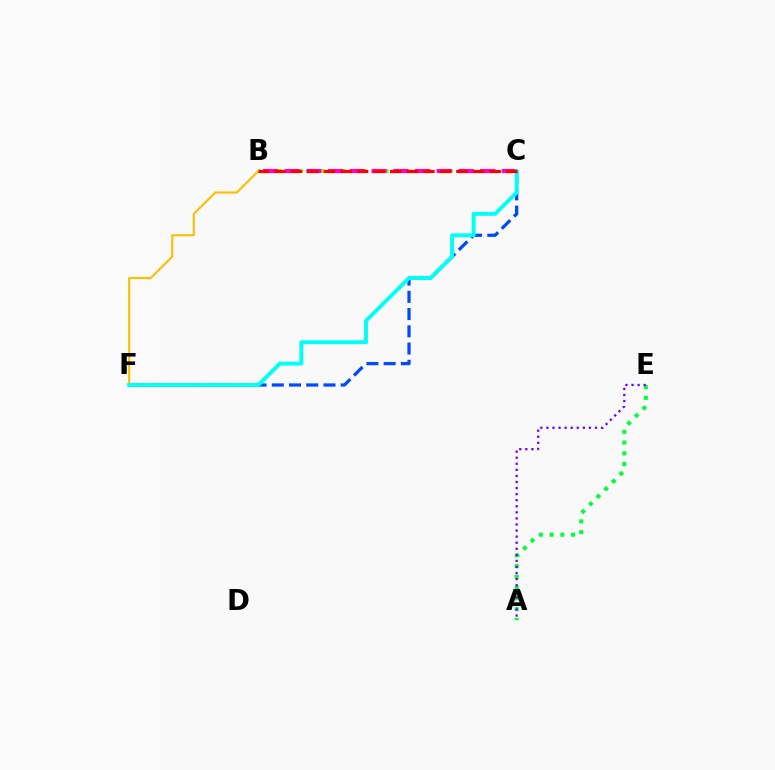{('C', 'F'): [{'color': '#004bff', 'line_style': 'dashed', 'thickness': 2.34}, {'color': '#00fff6', 'line_style': 'solid', 'thickness': 2.82}], ('B', 'F'): [{'color': '#ffbd00', 'line_style': 'solid', 'thickness': 1.52}], ('B', 'C'): [{'color': '#84ff00', 'line_style': 'dotted', 'thickness': 2.9}, {'color': '#ff00cf', 'line_style': 'dashed', 'thickness': 2.95}, {'color': '#ff0000', 'line_style': 'dashed', 'thickness': 2.25}], ('A', 'E'): [{'color': '#00ff39', 'line_style': 'dotted', 'thickness': 2.92}, {'color': '#7200ff', 'line_style': 'dotted', 'thickness': 1.65}]}